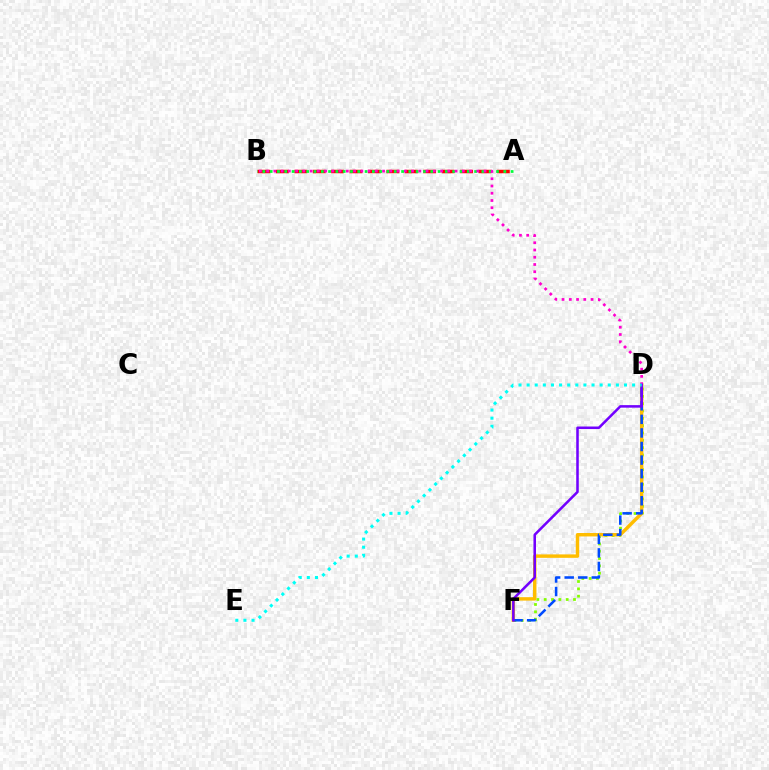{('A', 'B'): [{'color': '#ff0000', 'line_style': 'dashed', 'thickness': 2.5}, {'color': '#00ff39', 'line_style': 'dotted', 'thickness': 1.98}], ('D', 'F'): [{'color': '#84ff00', 'line_style': 'dotted', 'thickness': 1.99}, {'color': '#ffbd00', 'line_style': 'solid', 'thickness': 2.47}, {'color': '#004bff', 'line_style': 'dashed', 'thickness': 1.84}, {'color': '#7200ff', 'line_style': 'solid', 'thickness': 1.83}], ('B', 'D'): [{'color': '#ff00cf', 'line_style': 'dotted', 'thickness': 1.97}], ('D', 'E'): [{'color': '#00fff6', 'line_style': 'dotted', 'thickness': 2.2}]}